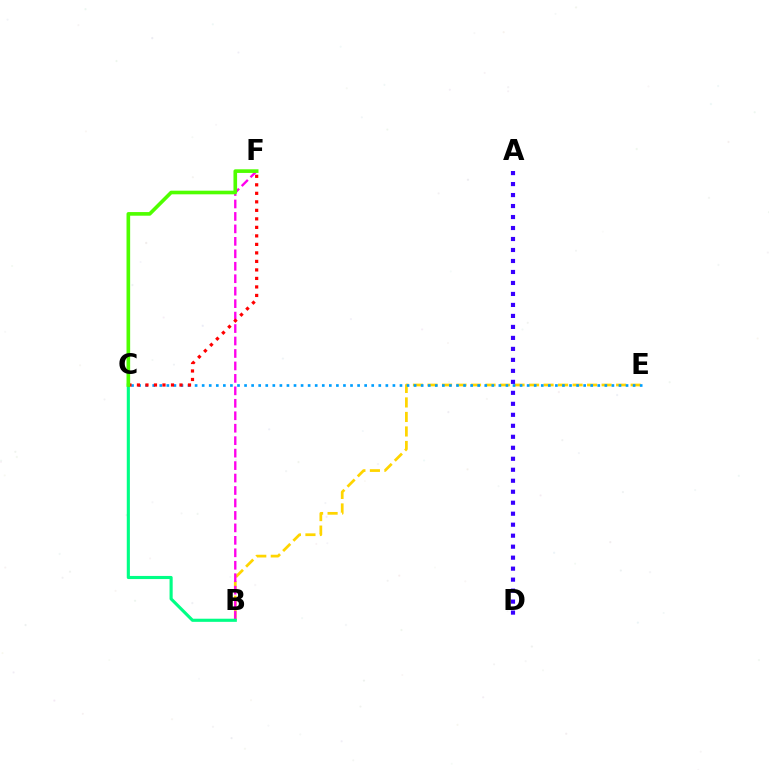{('B', 'E'): [{'color': '#ffd500', 'line_style': 'dashed', 'thickness': 1.97}], ('C', 'E'): [{'color': '#009eff', 'line_style': 'dotted', 'thickness': 1.92}], ('B', 'F'): [{'color': '#ff00ed', 'line_style': 'dashed', 'thickness': 1.69}], ('A', 'D'): [{'color': '#3700ff', 'line_style': 'dotted', 'thickness': 2.99}], ('B', 'C'): [{'color': '#00ff86', 'line_style': 'solid', 'thickness': 2.25}], ('C', 'F'): [{'color': '#ff0000', 'line_style': 'dotted', 'thickness': 2.31}, {'color': '#4fff00', 'line_style': 'solid', 'thickness': 2.62}]}